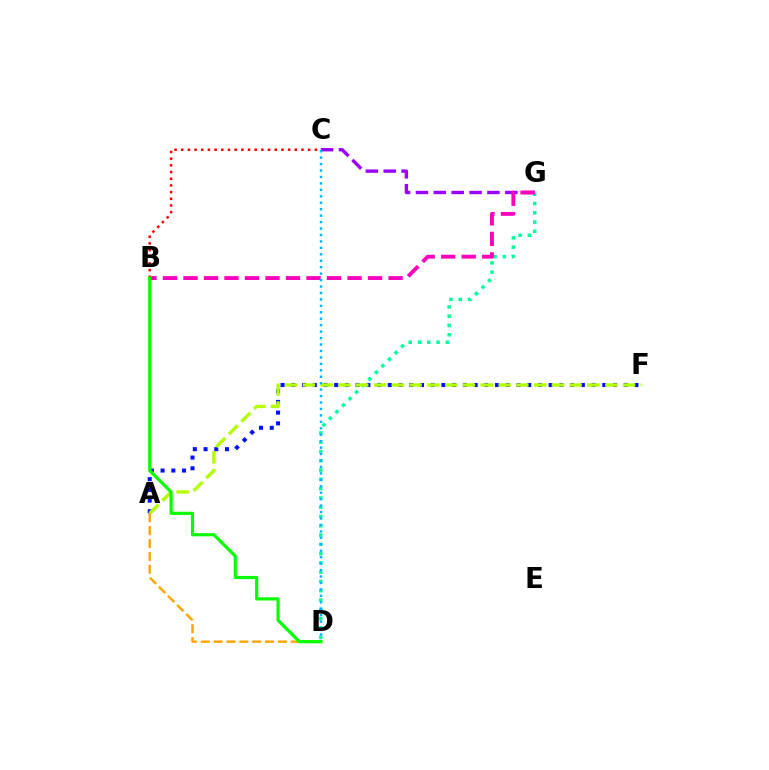{('D', 'G'): [{'color': '#00ff9d', 'line_style': 'dotted', 'thickness': 2.52}], ('A', 'F'): [{'color': '#0010ff', 'line_style': 'dotted', 'thickness': 2.91}, {'color': '#b3ff00', 'line_style': 'dashed', 'thickness': 2.42}], ('C', 'G'): [{'color': '#9b00ff', 'line_style': 'dashed', 'thickness': 2.43}], ('B', 'G'): [{'color': '#ff00bd', 'line_style': 'dashed', 'thickness': 2.79}], ('C', 'D'): [{'color': '#00b5ff', 'line_style': 'dotted', 'thickness': 1.75}], ('B', 'C'): [{'color': '#ff0000', 'line_style': 'dotted', 'thickness': 1.82}], ('A', 'D'): [{'color': '#ffa500', 'line_style': 'dashed', 'thickness': 1.75}], ('B', 'D'): [{'color': '#08ff00', 'line_style': 'solid', 'thickness': 2.3}]}